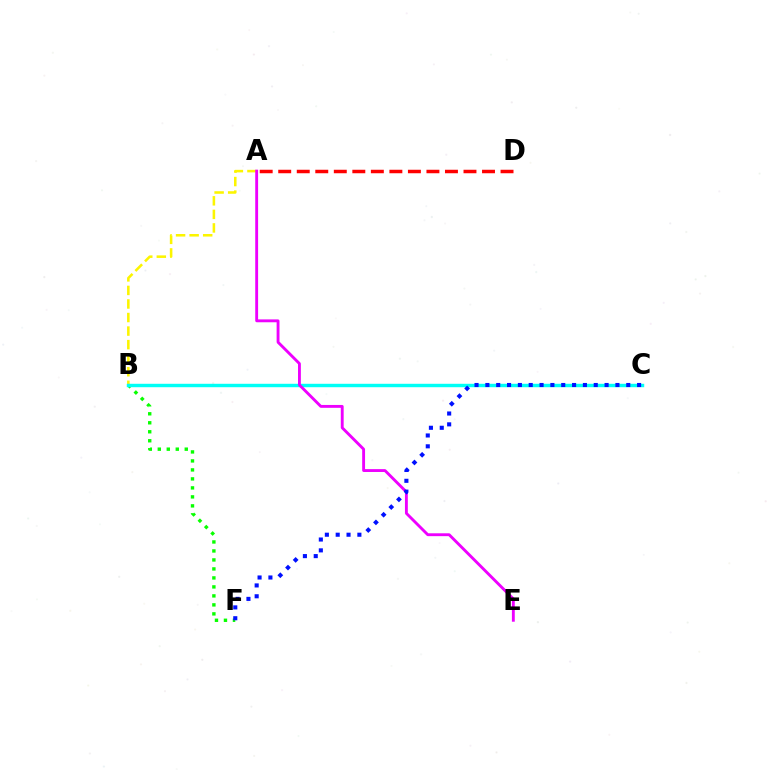{('A', 'D'): [{'color': '#ff0000', 'line_style': 'dashed', 'thickness': 2.52}], ('A', 'B'): [{'color': '#fcf500', 'line_style': 'dashed', 'thickness': 1.84}], ('B', 'F'): [{'color': '#08ff00', 'line_style': 'dotted', 'thickness': 2.44}], ('B', 'C'): [{'color': '#00fff6', 'line_style': 'solid', 'thickness': 2.47}], ('A', 'E'): [{'color': '#ee00ff', 'line_style': 'solid', 'thickness': 2.06}], ('C', 'F'): [{'color': '#0010ff', 'line_style': 'dotted', 'thickness': 2.94}]}